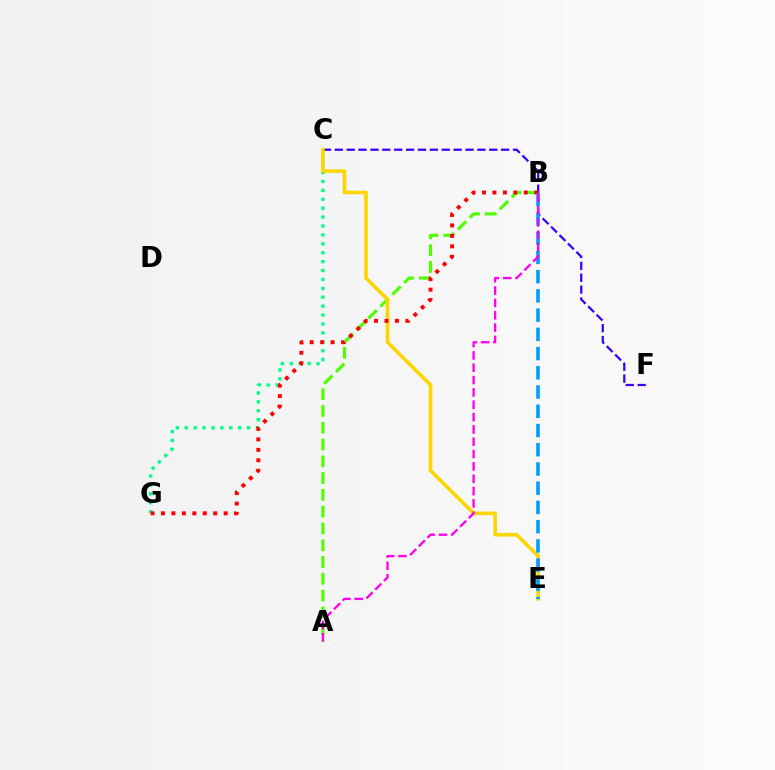{('A', 'B'): [{'color': '#4fff00', 'line_style': 'dashed', 'thickness': 2.28}, {'color': '#ff00ed', 'line_style': 'dashed', 'thickness': 1.68}], ('C', 'F'): [{'color': '#3700ff', 'line_style': 'dashed', 'thickness': 1.61}], ('C', 'G'): [{'color': '#00ff86', 'line_style': 'dotted', 'thickness': 2.42}], ('C', 'E'): [{'color': '#ffd500', 'line_style': 'solid', 'thickness': 2.59}], ('B', 'G'): [{'color': '#ff0000', 'line_style': 'dotted', 'thickness': 2.84}], ('B', 'E'): [{'color': '#009eff', 'line_style': 'dashed', 'thickness': 2.61}]}